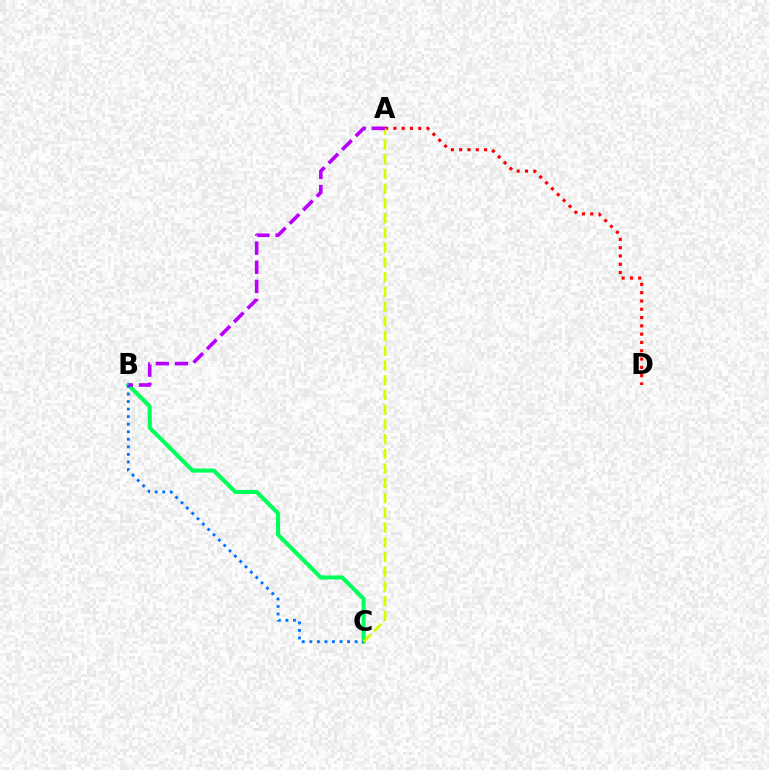{('B', 'C'): [{'color': '#00ff5c', 'line_style': 'solid', 'thickness': 2.92}, {'color': '#0074ff', 'line_style': 'dotted', 'thickness': 2.05}], ('A', 'D'): [{'color': '#ff0000', 'line_style': 'dotted', 'thickness': 2.25}], ('A', 'C'): [{'color': '#d1ff00', 'line_style': 'dashed', 'thickness': 2.0}], ('A', 'B'): [{'color': '#b900ff', 'line_style': 'dashed', 'thickness': 2.6}]}